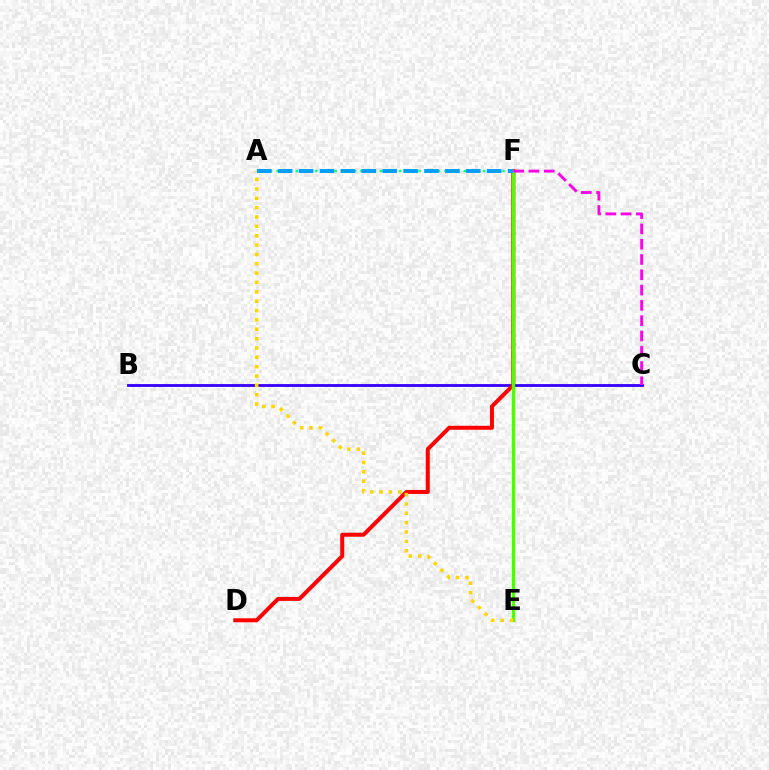{('B', 'C'): [{'color': '#3700ff', 'line_style': 'solid', 'thickness': 2.03}], ('D', 'F'): [{'color': '#ff0000', 'line_style': 'solid', 'thickness': 2.87}], ('E', 'F'): [{'color': '#4fff00', 'line_style': 'solid', 'thickness': 2.41}], ('A', 'F'): [{'color': '#00ff86', 'line_style': 'dotted', 'thickness': 1.75}, {'color': '#009eff', 'line_style': 'dashed', 'thickness': 2.84}], ('A', 'E'): [{'color': '#ffd500', 'line_style': 'dotted', 'thickness': 2.54}], ('C', 'F'): [{'color': '#ff00ed', 'line_style': 'dashed', 'thickness': 2.08}]}